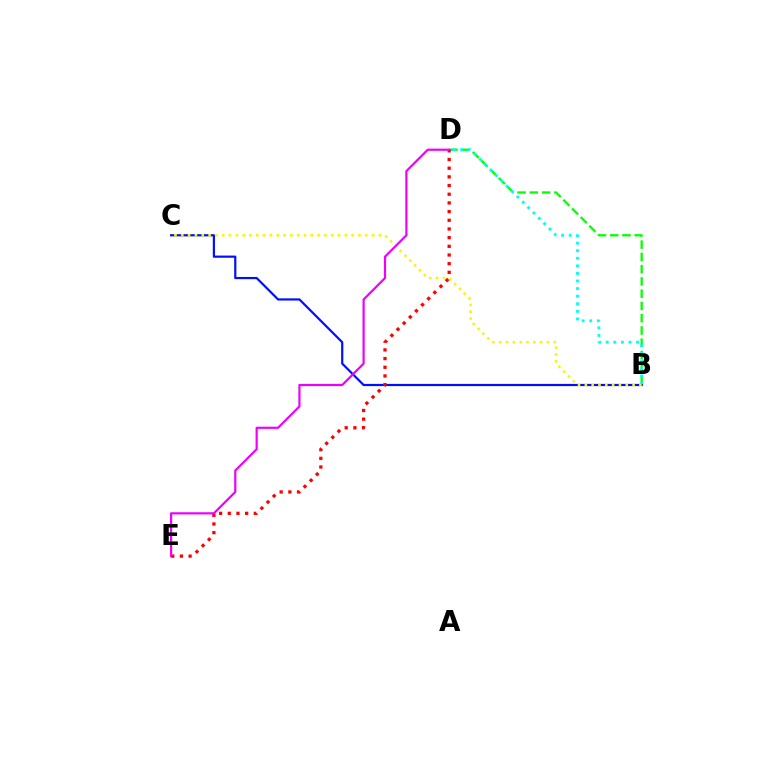{('B', 'D'): [{'color': '#08ff00', 'line_style': 'dashed', 'thickness': 1.67}, {'color': '#00fff6', 'line_style': 'dotted', 'thickness': 2.06}], ('B', 'C'): [{'color': '#0010ff', 'line_style': 'solid', 'thickness': 1.59}, {'color': '#fcf500', 'line_style': 'dotted', 'thickness': 1.85}], ('D', 'E'): [{'color': '#ff0000', 'line_style': 'dotted', 'thickness': 2.36}, {'color': '#ee00ff', 'line_style': 'solid', 'thickness': 1.58}]}